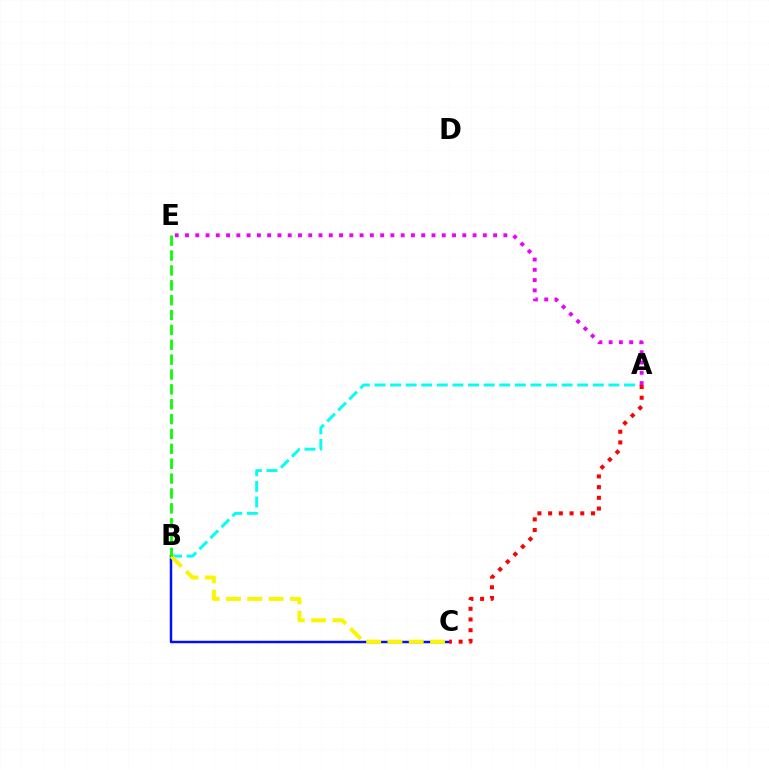{('A', 'B'): [{'color': '#00fff6', 'line_style': 'dashed', 'thickness': 2.12}], ('B', 'C'): [{'color': '#0010ff', 'line_style': 'solid', 'thickness': 1.77}, {'color': '#fcf500', 'line_style': 'dashed', 'thickness': 2.89}], ('A', 'C'): [{'color': '#ff0000', 'line_style': 'dotted', 'thickness': 2.91}], ('B', 'E'): [{'color': '#08ff00', 'line_style': 'dashed', 'thickness': 2.02}], ('A', 'E'): [{'color': '#ee00ff', 'line_style': 'dotted', 'thickness': 2.79}]}